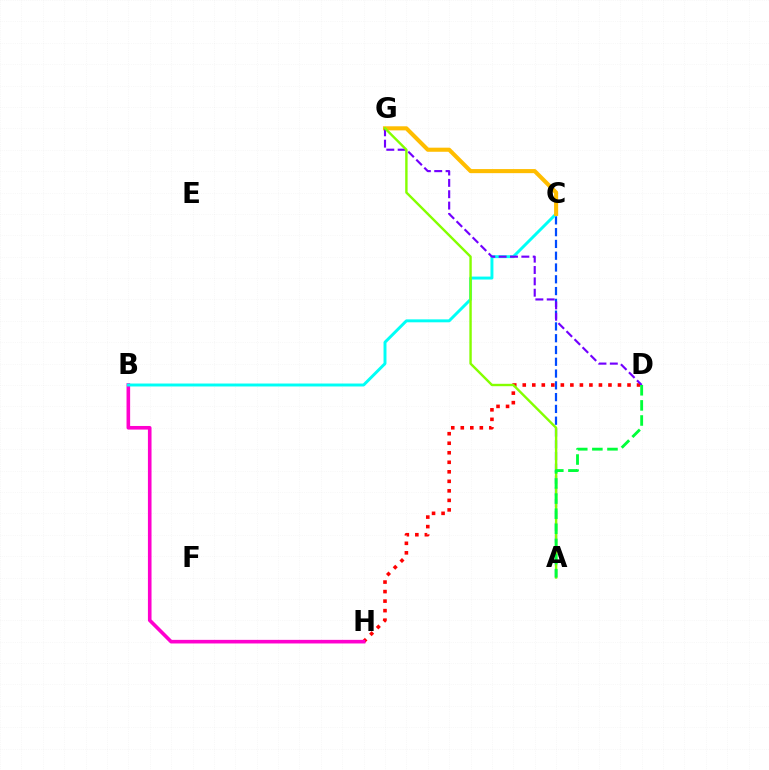{('D', 'H'): [{'color': '#ff0000', 'line_style': 'dotted', 'thickness': 2.59}], ('A', 'C'): [{'color': '#004bff', 'line_style': 'dashed', 'thickness': 1.6}], ('B', 'H'): [{'color': '#ff00cf', 'line_style': 'solid', 'thickness': 2.6}], ('B', 'C'): [{'color': '#00fff6', 'line_style': 'solid', 'thickness': 2.12}], ('C', 'G'): [{'color': '#ffbd00', 'line_style': 'solid', 'thickness': 2.94}], ('D', 'G'): [{'color': '#7200ff', 'line_style': 'dashed', 'thickness': 1.54}], ('A', 'G'): [{'color': '#84ff00', 'line_style': 'solid', 'thickness': 1.73}], ('A', 'D'): [{'color': '#00ff39', 'line_style': 'dashed', 'thickness': 2.05}]}